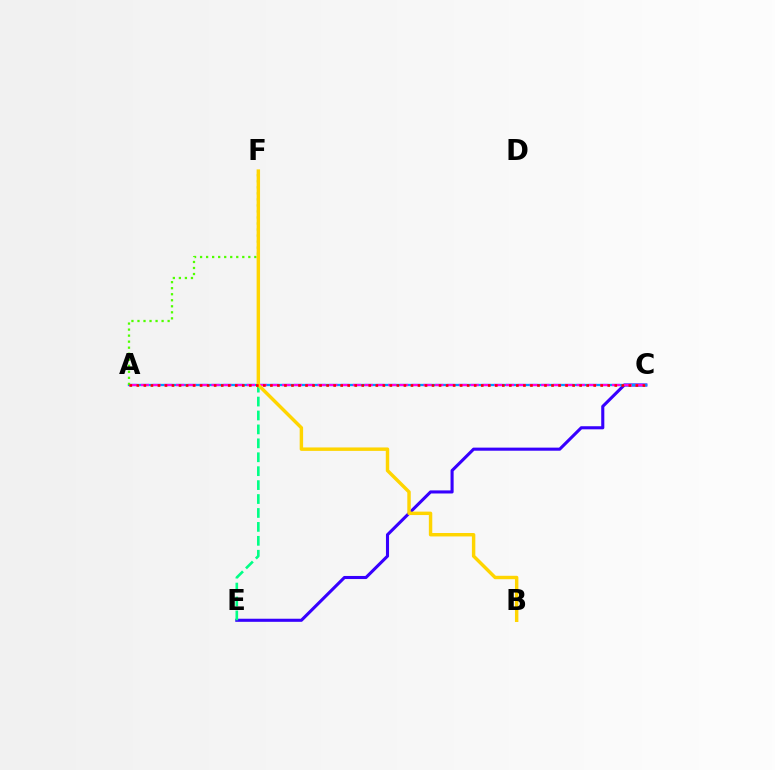{('C', 'E'): [{'color': '#3700ff', 'line_style': 'solid', 'thickness': 2.22}], ('A', 'C'): [{'color': '#009eff', 'line_style': 'solid', 'thickness': 1.68}, {'color': '#ff00ed', 'line_style': 'dashed', 'thickness': 1.6}, {'color': '#ff0000', 'line_style': 'dotted', 'thickness': 1.91}], ('E', 'F'): [{'color': '#00ff86', 'line_style': 'dashed', 'thickness': 1.89}], ('A', 'F'): [{'color': '#4fff00', 'line_style': 'dotted', 'thickness': 1.64}], ('B', 'F'): [{'color': '#ffd500', 'line_style': 'solid', 'thickness': 2.47}]}